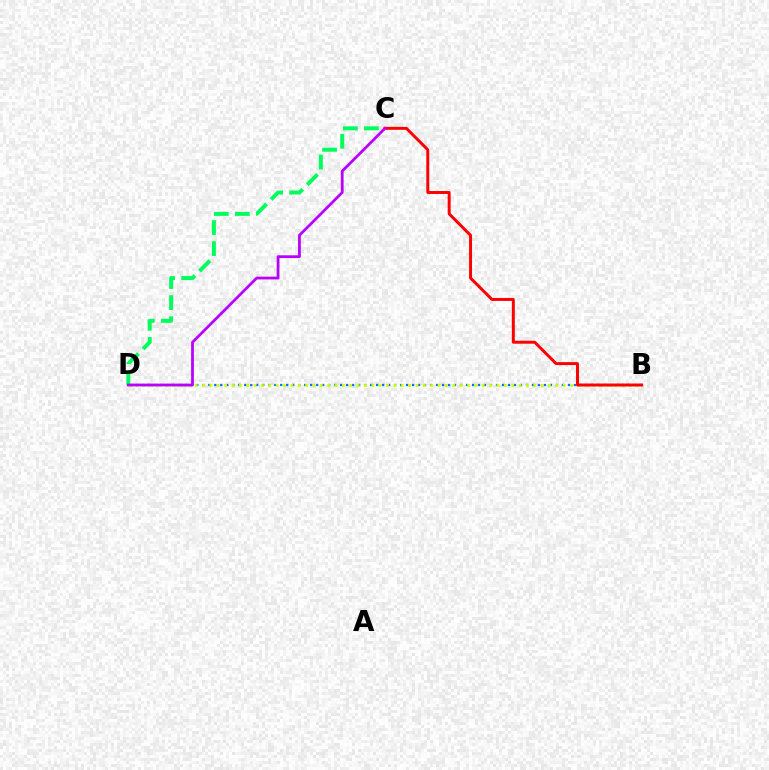{('B', 'D'): [{'color': '#0074ff', 'line_style': 'dotted', 'thickness': 1.63}, {'color': '#d1ff00', 'line_style': 'dotted', 'thickness': 2.0}], ('B', 'C'): [{'color': '#ff0000', 'line_style': 'solid', 'thickness': 2.13}], ('C', 'D'): [{'color': '#00ff5c', 'line_style': 'dashed', 'thickness': 2.86}, {'color': '#b900ff', 'line_style': 'solid', 'thickness': 1.99}]}